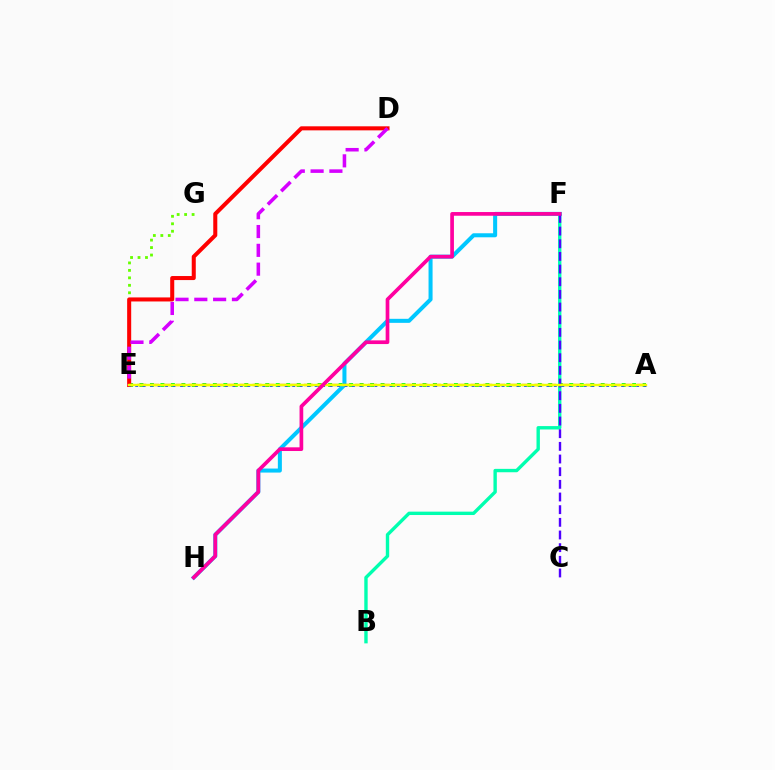{('B', 'F'): [{'color': '#00ffaf', 'line_style': 'solid', 'thickness': 2.43}], ('A', 'E'): [{'color': '#00ff27', 'line_style': 'dotted', 'thickness': 2.85}, {'color': '#ff8800', 'line_style': 'dashed', 'thickness': 1.74}, {'color': '#003fff', 'line_style': 'dotted', 'thickness': 2.03}, {'color': '#eeff00', 'line_style': 'solid', 'thickness': 1.72}], ('E', 'G'): [{'color': '#66ff00', 'line_style': 'dotted', 'thickness': 2.03}], ('F', 'H'): [{'color': '#00c7ff', 'line_style': 'solid', 'thickness': 2.9}, {'color': '#ff00a0', 'line_style': 'solid', 'thickness': 2.66}], ('D', 'E'): [{'color': '#ff0000', 'line_style': 'solid', 'thickness': 2.91}, {'color': '#d600ff', 'line_style': 'dashed', 'thickness': 2.56}], ('C', 'F'): [{'color': '#4f00ff', 'line_style': 'dashed', 'thickness': 1.72}]}